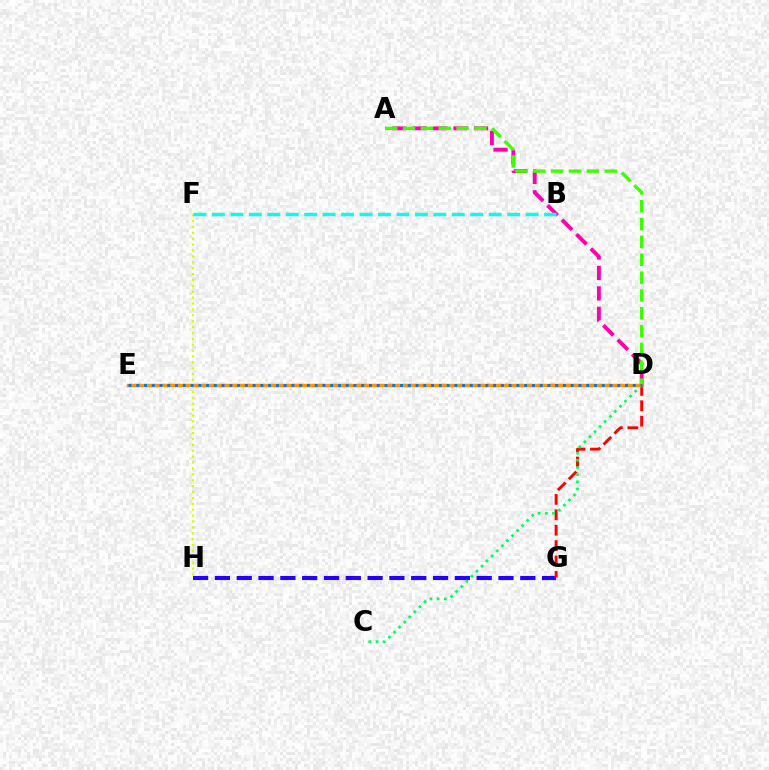{('G', 'H'): [{'color': '#2500ff', 'line_style': 'dashed', 'thickness': 2.96}], ('F', 'H'): [{'color': '#d1ff00', 'line_style': 'dotted', 'thickness': 1.6}], ('D', 'E'): [{'color': '#b900ff', 'line_style': 'dashed', 'thickness': 2.2}, {'color': '#ff9400', 'line_style': 'solid', 'thickness': 2.46}, {'color': '#0074ff', 'line_style': 'dotted', 'thickness': 2.11}], ('A', 'D'): [{'color': '#ff00ac', 'line_style': 'dashed', 'thickness': 2.78}, {'color': '#3dff00', 'line_style': 'dashed', 'thickness': 2.42}], ('D', 'G'): [{'color': '#ff0000', 'line_style': 'dashed', 'thickness': 2.09}], ('C', 'D'): [{'color': '#00ff5c', 'line_style': 'dotted', 'thickness': 1.95}], ('B', 'F'): [{'color': '#00fff6', 'line_style': 'dashed', 'thickness': 2.51}]}